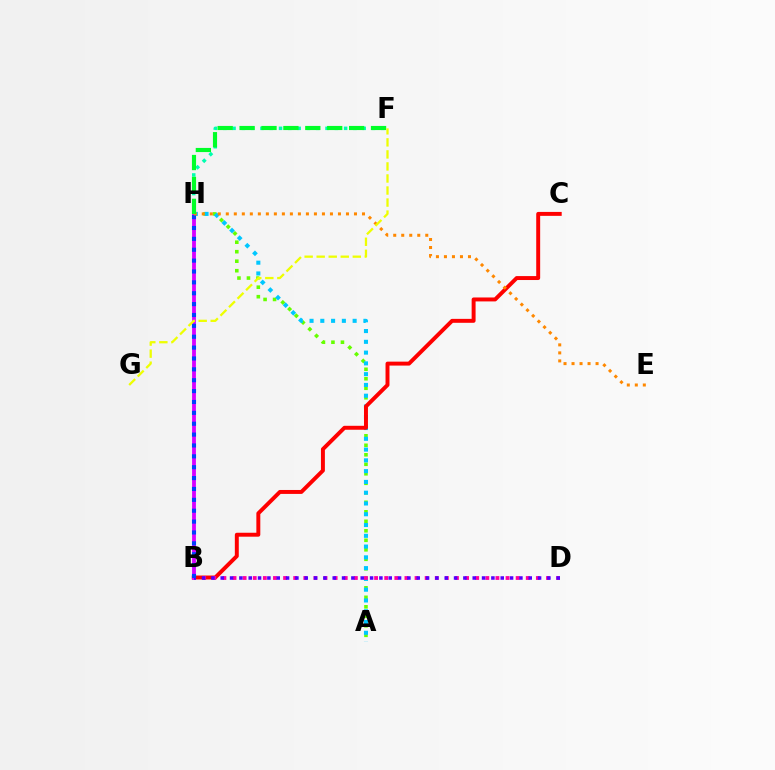{('A', 'H'): [{'color': '#66ff00', 'line_style': 'dotted', 'thickness': 2.58}, {'color': '#00c7ff', 'line_style': 'dotted', 'thickness': 2.93}], ('F', 'H'): [{'color': '#00ffaf', 'line_style': 'dotted', 'thickness': 2.53}, {'color': '#00ff27', 'line_style': 'dashed', 'thickness': 2.98}], ('B', 'C'): [{'color': '#ff0000', 'line_style': 'solid', 'thickness': 2.84}], ('B', 'D'): [{'color': '#ff00a0', 'line_style': 'dotted', 'thickness': 2.75}, {'color': '#4f00ff', 'line_style': 'dotted', 'thickness': 2.54}], ('B', 'H'): [{'color': '#d600ff', 'line_style': 'solid', 'thickness': 2.74}, {'color': '#003fff', 'line_style': 'dotted', 'thickness': 2.95}], ('E', 'H'): [{'color': '#ff8800', 'line_style': 'dotted', 'thickness': 2.18}], ('F', 'G'): [{'color': '#eeff00', 'line_style': 'dashed', 'thickness': 1.64}]}